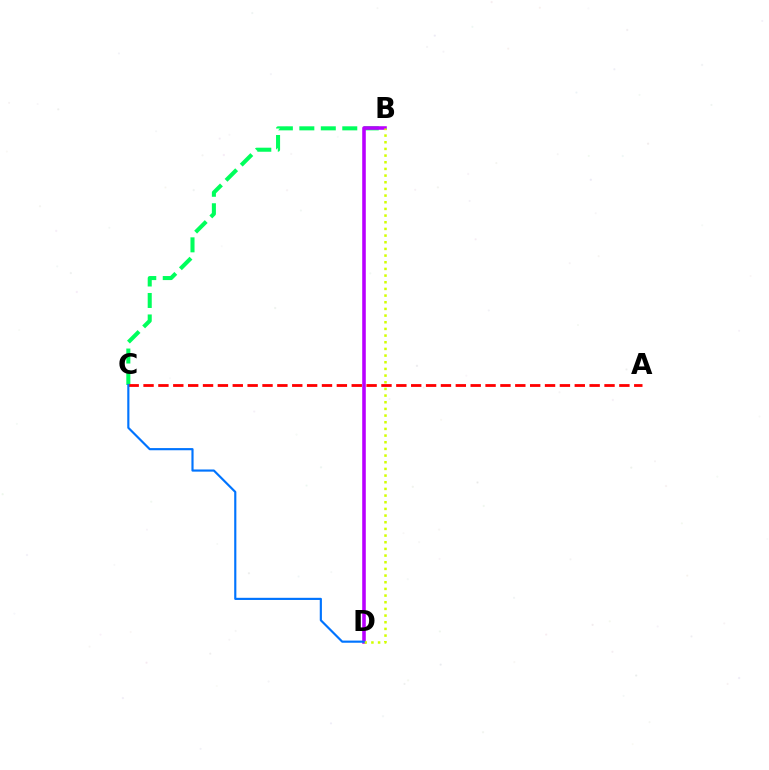{('B', 'C'): [{'color': '#00ff5c', 'line_style': 'dashed', 'thickness': 2.92}], ('B', 'D'): [{'color': '#b900ff', 'line_style': 'solid', 'thickness': 2.57}, {'color': '#d1ff00', 'line_style': 'dotted', 'thickness': 1.81}], ('A', 'C'): [{'color': '#ff0000', 'line_style': 'dashed', 'thickness': 2.02}], ('C', 'D'): [{'color': '#0074ff', 'line_style': 'solid', 'thickness': 1.55}]}